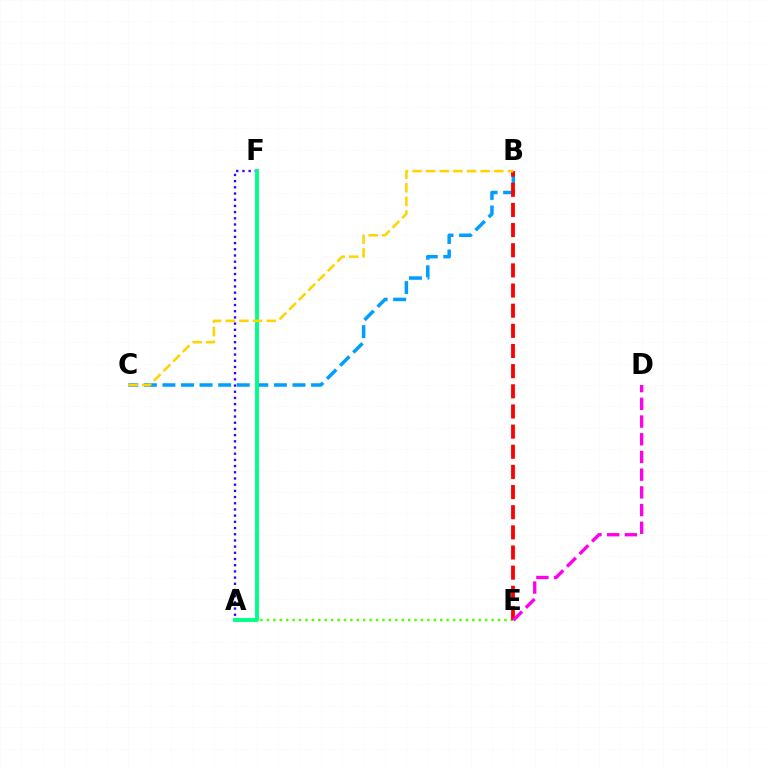{('A', 'E'): [{'color': '#4fff00', 'line_style': 'dotted', 'thickness': 1.74}], ('B', 'C'): [{'color': '#009eff', 'line_style': 'dashed', 'thickness': 2.52}, {'color': '#ffd500', 'line_style': 'dashed', 'thickness': 1.85}], ('A', 'F'): [{'color': '#3700ff', 'line_style': 'dotted', 'thickness': 1.68}, {'color': '#00ff86', 'line_style': 'solid', 'thickness': 2.8}], ('B', 'E'): [{'color': '#ff0000', 'line_style': 'dashed', 'thickness': 2.74}], ('D', 'E'): [{'color': '#ff00ed', 'line_style': 'dashed', 'thickness': 2.41}]}